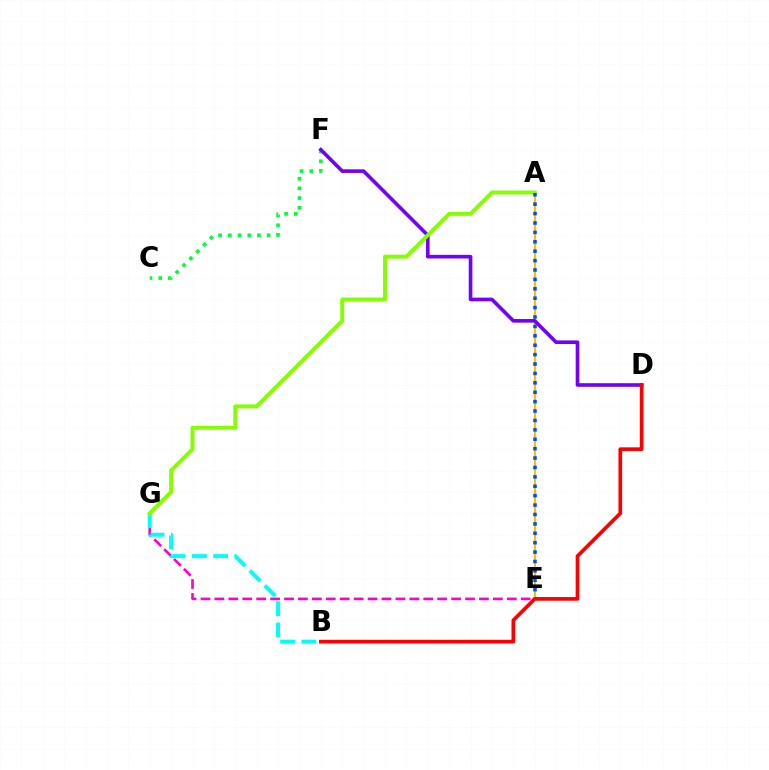{('A', 'E'): [{'color': '#ffbd00', 'line_style': 'solid', 'thickness': 1.52}, {'color': '#004bff', 'line_style': 'dotted', 'thickness': 2.55}], ('C', 'F'): [{'color': '#00ff39', 'line_style': 'dotted', 'thickness': 2.64}], ('D', 'F'): [{'color': '#7200ff', 'line_style': 'solid', 'thickness': 2.62}], ('E', 'G'): [{'color': '#ff00cf', 'line_style': 'dashed', 'thickness': 1.89}], ('B', 'G'): [{'color': '#00fff6', 'line_style': 'dashed', 'thickness': 2.89}], ('A', 'G'): [{'color': '#84ff00', 'line_style': 'solid', 'thickness': 2.84}], ('B', 'D'): [{'color': '#ff0000', 'line_style': 'solid', 'thickness': 2.65}]}